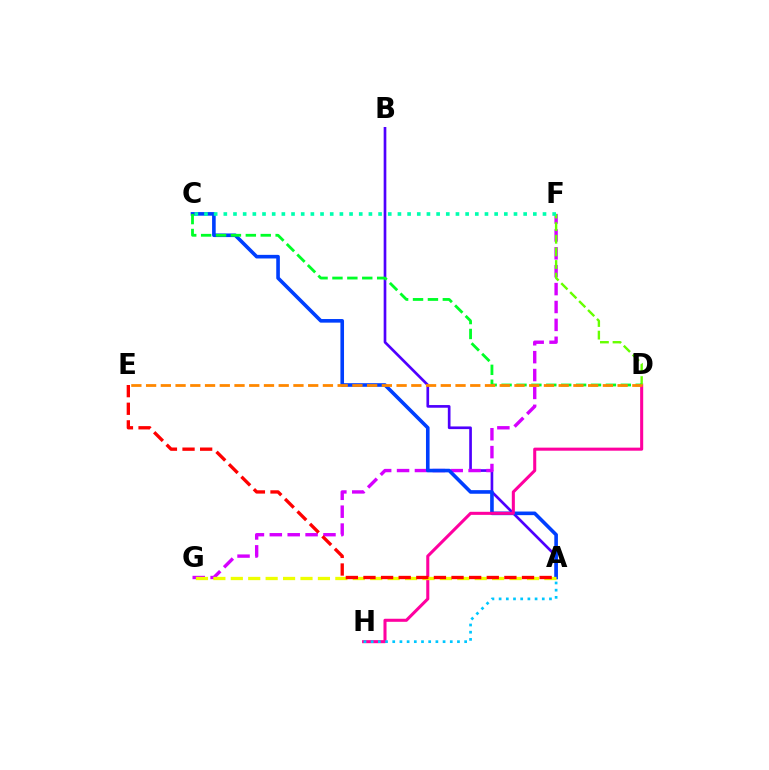{('A', 'B'): [{'color': '#4f00ff', 'line_style': 'solid', 'thickness': 1.92}], ('F', 'G'): [{'color': '#d600ff', 'line_style': 'dashed', 'thickness': 2.43}], ('A', 'C'): [{'color': '#003fff', 'line_style': 'solid', 'thickness': 2.6}], ('D', 'H'): [{'color': '#ff00a0', 'line_style': 'solid', 'thickness': 2.2}], ('A', 'H'): [{'color': '#00c7ff', 'line_style': 'dotted', 'thickness': 1.95}], ('D', 'F'): [{'color': '#66ff00', 'line_style': 'dashed', 'thickness': 1.71}], ('A', 'G'): [{'color': '#eeff00', 'line_style': 'dashed', 'thickness': 2.37}], ('C', 'F'): [{'color': '#00ffaf', 'line_style': 'dotted', 'thickness': 2.63}], ('C', 'D'): [{'color': '#00ff27', 'line_style': 'dashed', 'thickness': 2.02}], ('A', 'E'): [{'color': '#ff0000', 'line_style': 'dashed', 'thickness': 2.39}], ('D', 'E'): [{'color': '#ff8800', 'line_style': 'dashed', 'thickness': 2.0}]}